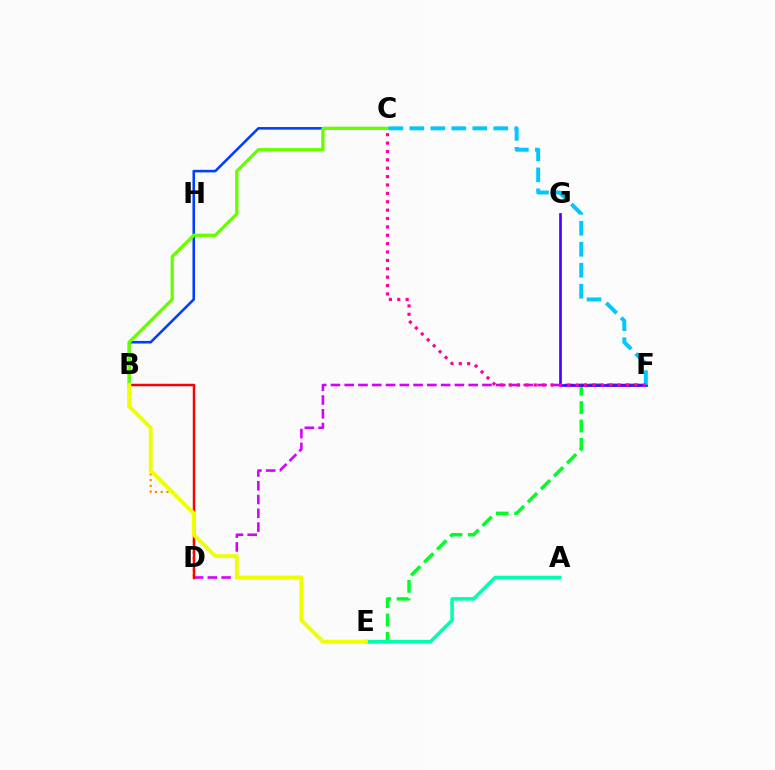{('B', 'D'): [{'color': '#ff8800', 'line_style': 'dotted', 'thickness': 1.55}, {'color': '#ff0000', 'line_style': 'solid', 'thickness': 1.79}], ('D', 'F'): [{'color': '#d600ff', 'line_style': 'dashed', 'thickness': 1.87}], ('E', 'F'): [{'color': '#00ff27', 'line_style': 'dashed', 'thickness': 2.5}], ('A', 'E'): [{'color': '#00ffaf', 'line_style': 'solid', 'thickness': 2.57}], ('F', 'G'): [{'color': '#4f00ff', 'line_style': 'solid', 'thickness': 1.93}], ('B', 'C'): [{'color': '#003fff', 'line_style': 'solid', 'thickness': 1.87}, {'color': '#66ff00', 'line_style': 'solid', 'thickness': 2.37}], ('B', 'E'): [{'color': '#eeff00', 'line_style': 'solid', 'thickness': 2.81}], ('C', 'F'): [{'color': '#00c7ff', 'line_style': 'dashed', 'thickness': 2.85}, {'color': '#ff00a0', 'line_style': 'dotted', 'thickness': 2.28}]}